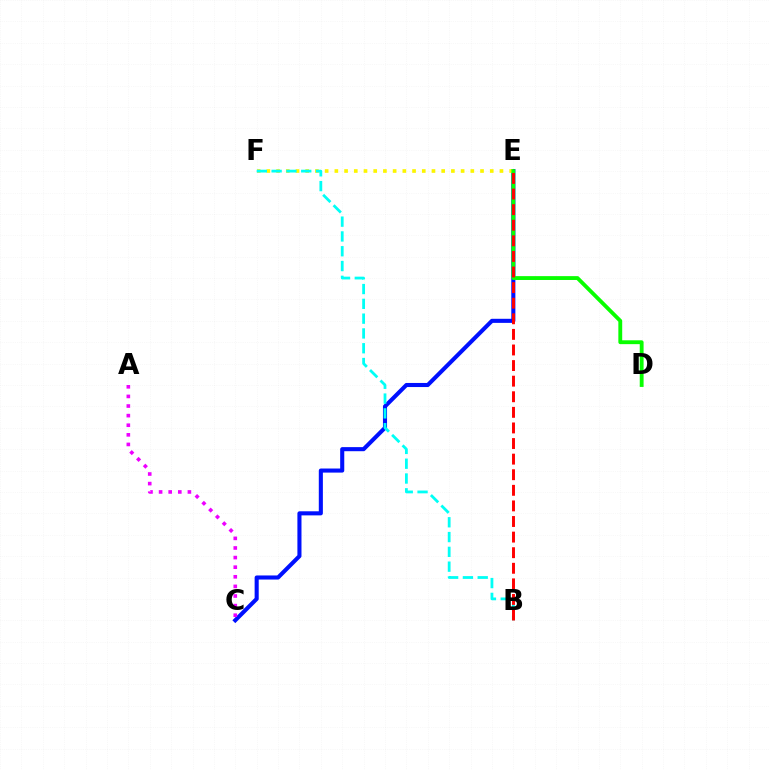{('C', 'E'): [{'color': '#0010ff', 'line_style': 'solid', 'thickness': 2.94}], ('E', 'F'): [{'color': '#fcf500', 'line_style': 'dotted', 'thickness': 2.64}], ('D', 'E'): [{'color': '#08ff00', 'line_style': 'solid', 'thickness': 2.77}], ('A', 'C'): [{'color': '#ee00ff', 'line_style': 'dotted', 'thickness': 2.61}], ('B', 'F'): [{'color': '#00fff6', 'line_style': 'dashed', 'thickness': 2.01}], ('B', 'E'): [{'color': '#ff0000', 'line_style': 'dashed', 'thickness': 2.12}]}